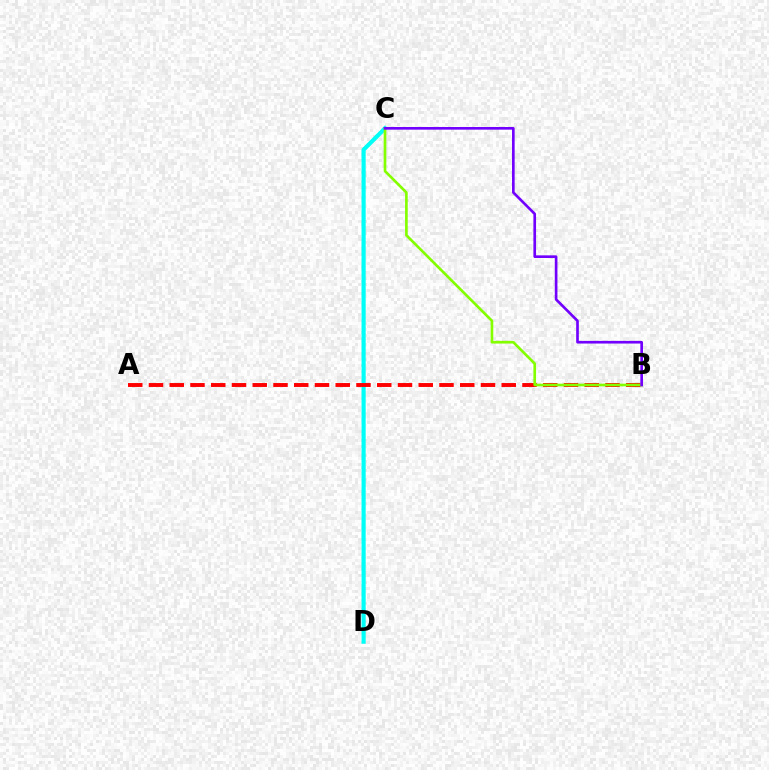{('C', 'D'): [{'color': '#00fff6', 'line_style': 'solid', 'thickness': 2.98}], ('A', 'B'): [{'color': '#ff0000', 'line_style': 'dashed', 'thickness': 2.82}], ('B', 'C'): [{'color': '#84ff00', 'line_style': 'solid', 'thickness': 1.92}, {'color': '#7200ff', 'line_style': 'solid', 'thickness': 1.91}]}